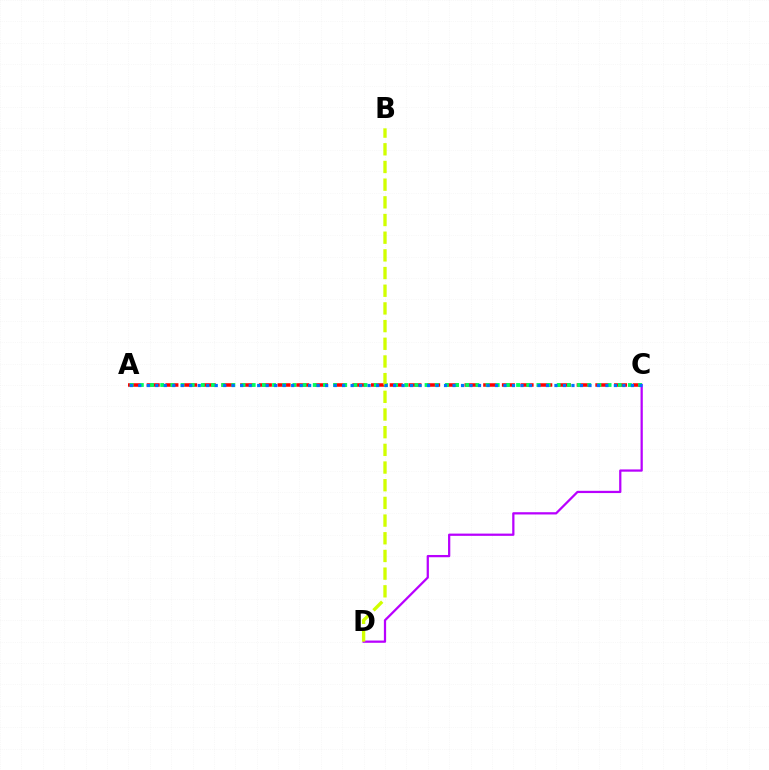{('A', 'C'): [{'color': '#ff0000', 'line_style': 'dashed', 'thickness': 2.54}, {'color': '#00ff5c', 'line_style': 'dotted', 'thickness': 2.76}, {'color': '#0074ff', 'line_style': 'dotted', 'thickness': 2.31}], ('C', 'D'): [{'color': '#b900ff', 'line_style': 'solid', 'thickness': 1.62}], ('B', 'D'): [{'color': '#d1ff00', 'line_style': 'dashed', 'thickness': 2.4}]}